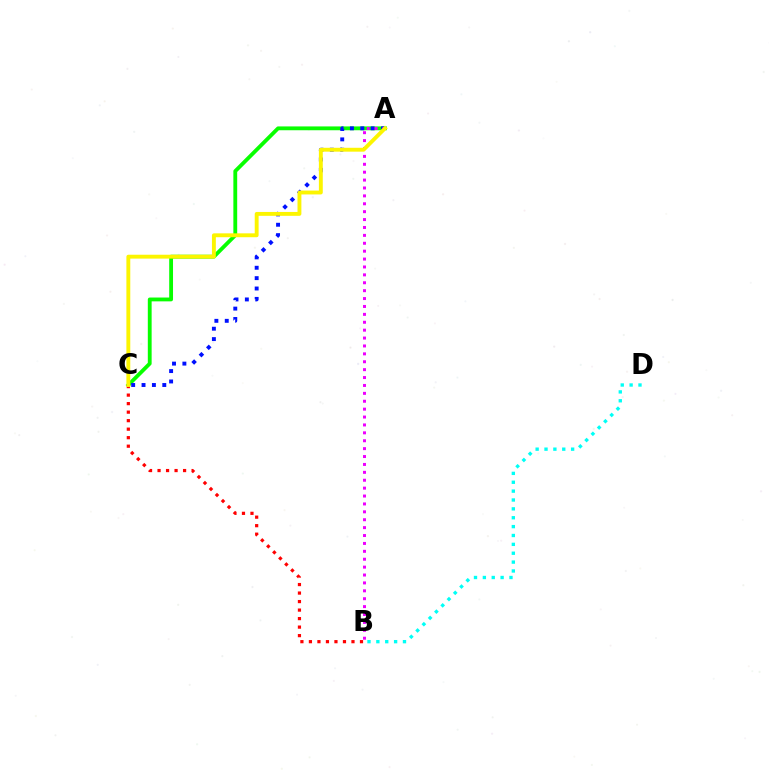{('A', 'C'): [{'color': '#08ff00', 'line_style': 'solid', 'thickness': 2.75}, {'color': '#0010ff', 'line_style': 'dotted', 'thickness': 2.82}, {'color': '#fcf500', 'line_style': 'solid', 'thickness': 2.79}], ('A', 'B'): [{'color': '#ee00ff', 'line_style': 'dotted', 'thickness': 2.15}], ('B', 'D'): [{'color': '#00fff6', 'line_style': 'dotted', 'thickness': 2.41}], ('B', 'C'): [{'color': '#ff0000', 'line_style': 'dotted', 'thickness': 2.31}]}